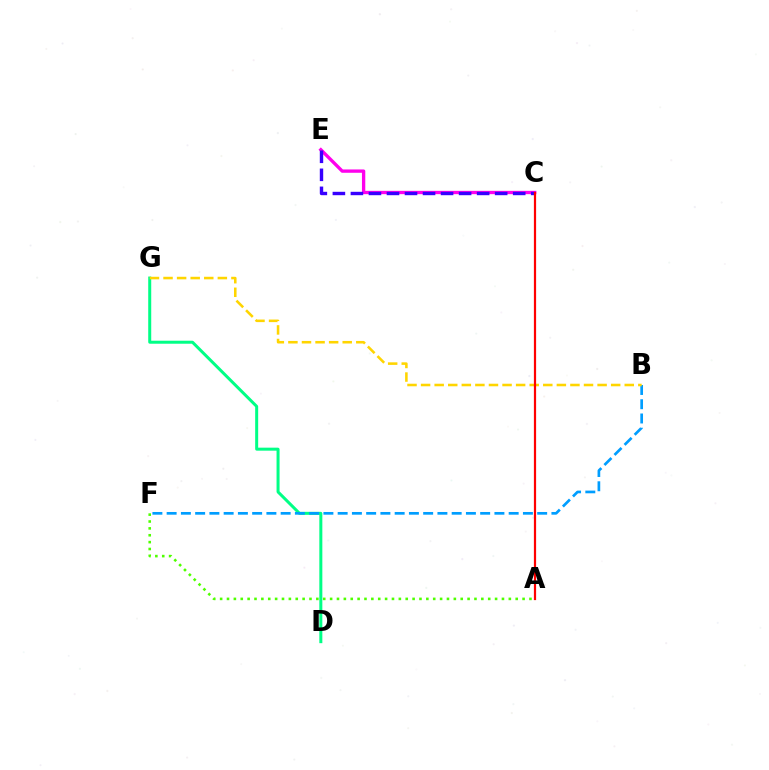{('A', 'F'): [{'color': '#4fff00', 'line_style': 'dotted', 'thickness': 1.87}], ('D', 'G'): [{'color': '#00ff86', 'line_style': 'solid', 'thickness': 2.16}], ('B', 'F'): [{'color': '#009eff', 'line_style': 'dashed', 'thickness': 1.94}], ('C', 'E'): [{'color': '#ff00ed', 'line_style': 'solid', 'thickness': 2.39}, {'color': '#3700ff', 'line_style': 'dashed', 'thickness': 2.45}], ('B', 'G'): [{'color': '#ffd500', 'line_style': 'dashed', 'thickness': 1.84}], ('A', 'C'): [{'color': '#ff0000', 'line_style': 'solid', 'thickness': 1.6}]}